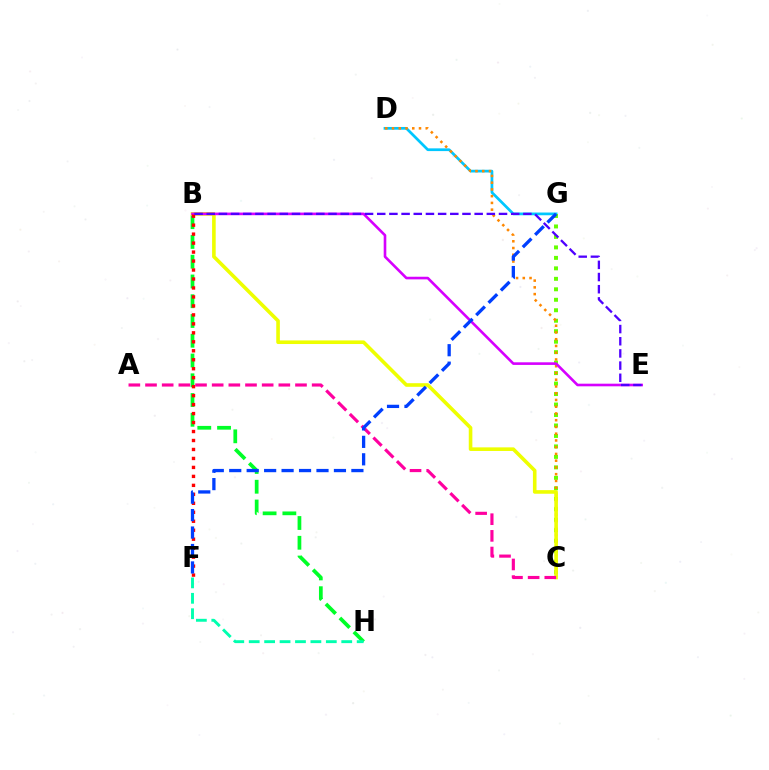{('D', 'G'): [{'color': '#00c7ff', 'line_style': 'solid', 'thickness': 1.97}], ('C', 'G'): [{'color': '#66ff00', 'line_style': 'dotted', 'thickness': 2.85}], ('B', 'H'): [{'color': '#00ff27', 'line_style': 'dashed', 'thickness': 2.68}], ('C', 'D'): [{'color': '#ff8800', 'line_style': 'dotted', 'thickness': 1.83}], ('B', 'C'): [{'color': '#eeff00', 'line_style': 'solid', 'thickness': 2.6}], ('B', 'E'): [{'color': '#d600ff', 'line_style': 'solid', 'thickness': 1.89}, {'color': '#4f00ff', 'line_style': 'dashed', 'thickness': 1.65}], ('F', 'H'): [{'color': '#00ffaf', 'line_style': 'dashed', 'thickness': 2.1}], ('B', 'F'): [{'color': '#ff0000', 'line_style': 'dotted', 'thickness': 2.44}], ('A', 'C'): [{'color': '#ff00a0', 'line_style': 'dashed', 'thickness': 2.26}], ('F', 'G'): [{'color': '#003fff', 'line_style': 'dashed', 'thickness': 2.37}]}